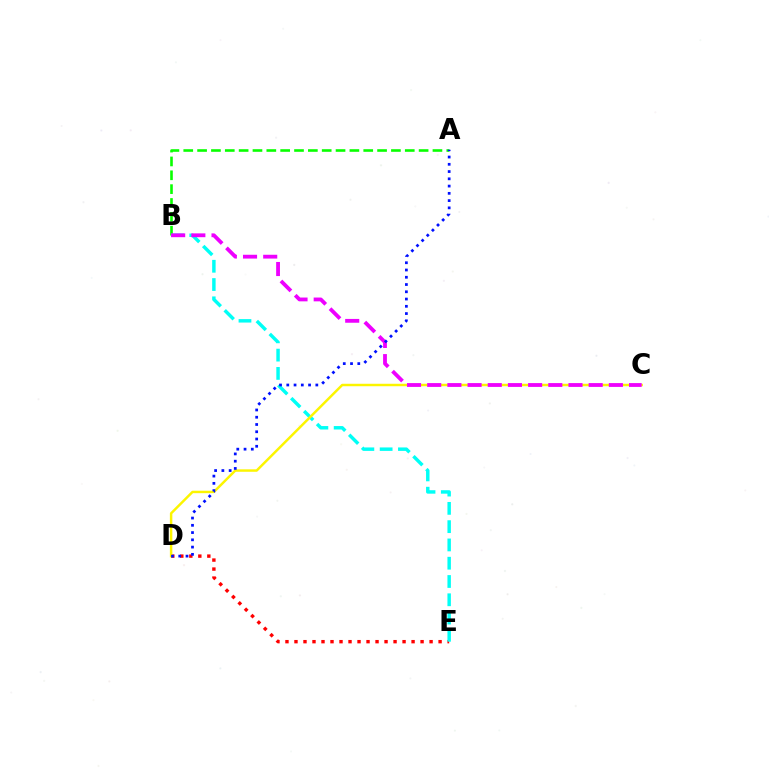{('A', 'B'): [{'color': '#08ff00', 'line_style': 'dashed', 'thickness': 1.88}], ('D', 'E'): [{'color': '#ff0000', 'line_style': 'dotted', 'thickness': 2.45}], ('B', 'E'): [{'color': '#00fff6', 'line_style': 'dashed', 'thickness': 2.48}], ('C', 'D'): [{'color': '#fcf500', 'line_style': 'solid', 'thickness': 1.77}], ('B', 'C'): [{'color': '#ee00ff', 'line_style': 'dashed', 'thickness': 2.74}], ('A', 'D'): [{'color': '#0010ff', 'line_style': 'dotted', 'thickness': 1.97}]}